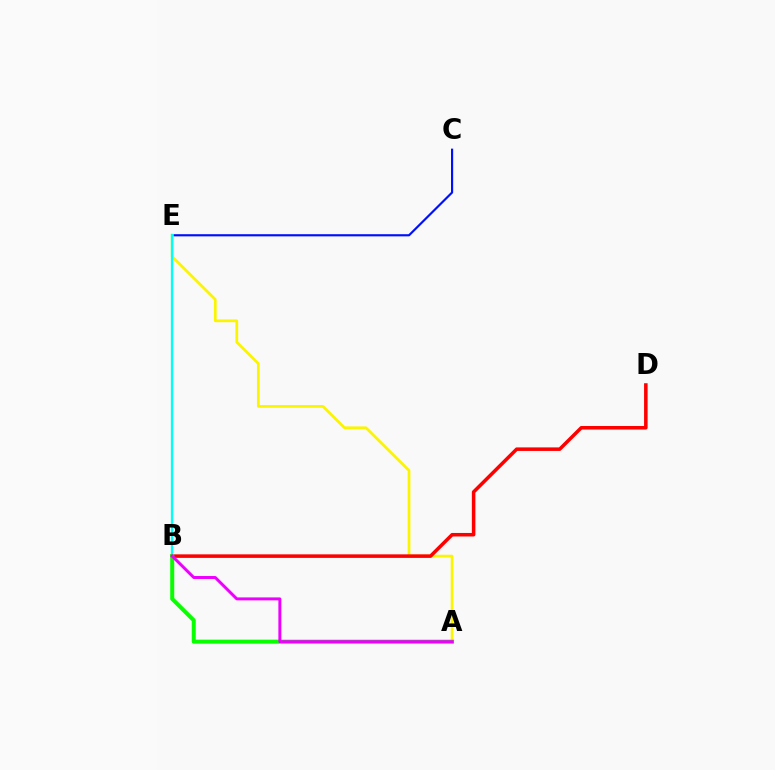{('C', 'E'): [{'color': '#0010ff', 'line_style': 'solid', 'thickness': 1.56}], ('A', 'E'): [{'color': '#fcf500', 'line_style': 'solid', 'thickness': 1.97}], ('B', 'E'): [{'color': '#00fff6', 'line_style': 'solid', 'thickness': 1.67}], ('B', 'D'): [{'color': '#ff0000', 'line_style': 'solid', 'thickness': 2.54}], ('A', 'B'): [{'color': '#08ff00', 'line_style': 'solid', 'thickness': 2.88}, {'color': '#ee00ff', 'line_style': 'solid', 'thickness': 2.14}]}